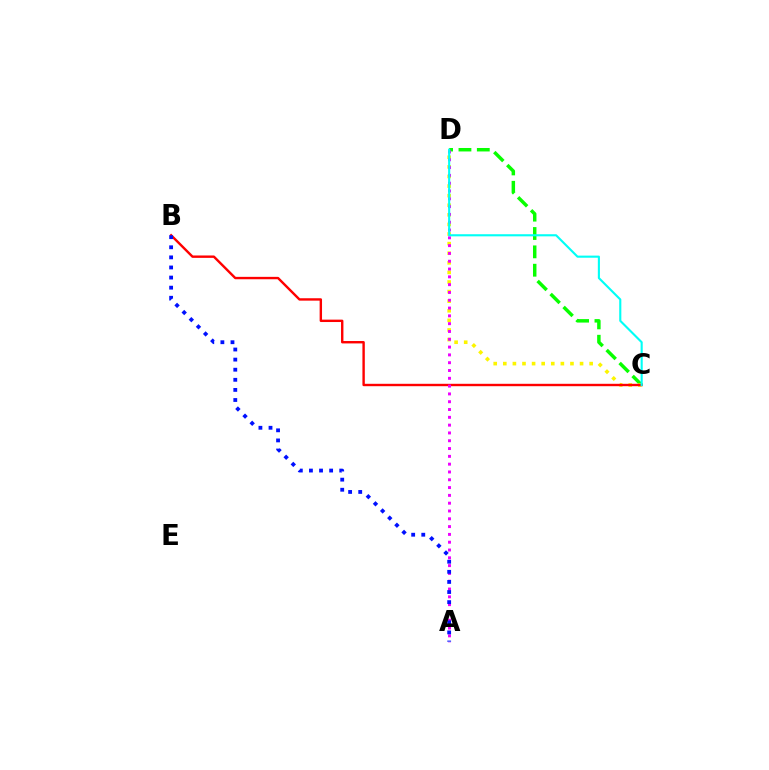{('C', 'D'): [{'color': '#08ff00', 'line_style': 'dashed', 'thickness': 2.49}, {'color': '#fcf500', 'line_style': 'dotted', 'thickness': 2.61}, {'color': '#00fff6', 'line_style': 'solid', 'thickness': 1.52}], ('B', 'C'): [{'color': '#ff0000', 'line_style': 'solid', 'thickness': 1.73}], ('A', 'D'): [{'color': '#ee00ff', 'line_style': 'dotted', 'thickness': 2.12}], ('A', 'B'): [{'color': '#0010ff', 'line_style': 'dotted', 'thickness': 2.74}]}